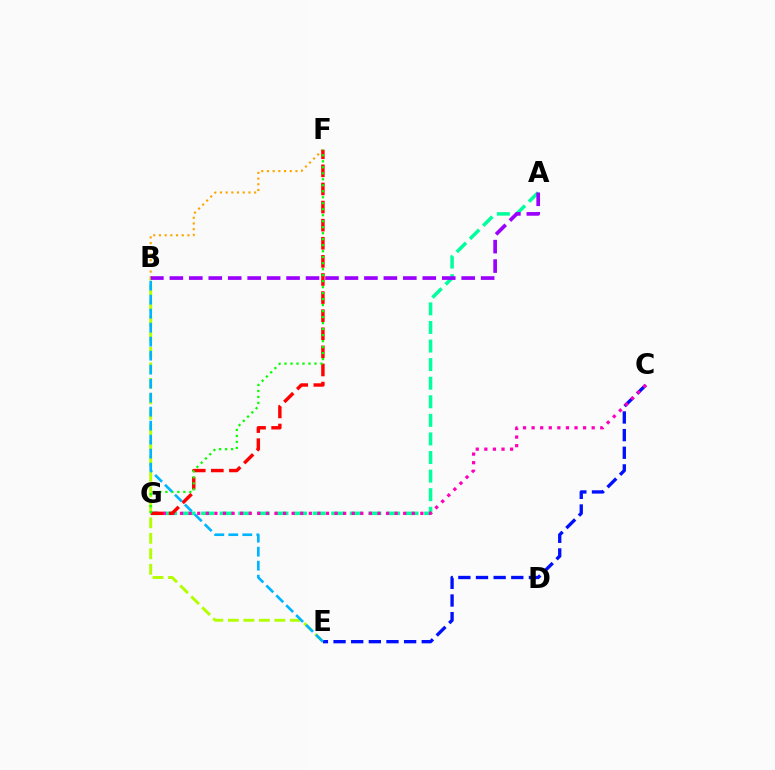{('B', 'E'): [{'color': '#b3ff00', 'line_style': 'dashed', 'thickness': 2.11}, {'color': '#00b5ff', 'line_style': 'dashed', 'thickness': 1.9}], ('C', 'E'): [{'color': '#0010ff', 'line_style': 'dashed', 'thickness': 2.4}], ('A', 'G'): [{'color': '#00ff9d', 'line_style': 'dashed', 'thickness': 2.52}], ('C', 'G'): [{'color': '#ff00bd', 'line_style': 'dotted', 'thickness': 2.33}], ('B', 'F'): [{'color': '#ffa500', 'line_style': 'dotted', 'thickness': 1.55}], ('F', 'G'): [{'color': '#ff0000', 'line_style': 'dashed', 'thickness': 2.46}, {'color': '#08ff00', 'line_style': 'dotted', 'thickness': 1.63}], ('A', 'B'): [{'color': '#9b00ff', 'line_style': 'dashed', 'thickness': 2.64}]}